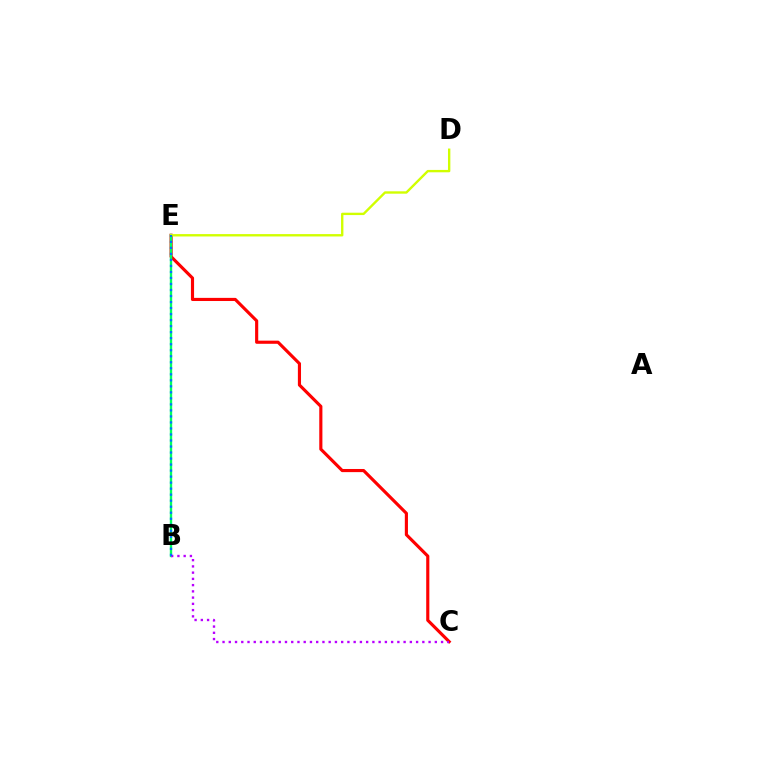{('C', 'E'): [{'color': '#ff0000', 'line_style': 'solid', 'thickness': 2.26}], ('B', 'E'): [{'color': '#00ff5c', 'line_style': 'solid', 'thickness': 1.71}, {'color': '#0074ff', 'line_style': 'dotted', 'thickness': 1.64}], ('D', 'E'): [{'color': '#d1ff00', 'line_style': 'solid', 'thickness': 1.71}], ('B', 'C'): [{'color': '#b900ff', 'line_style': 'dotted', 'thickness': 1.7}]}